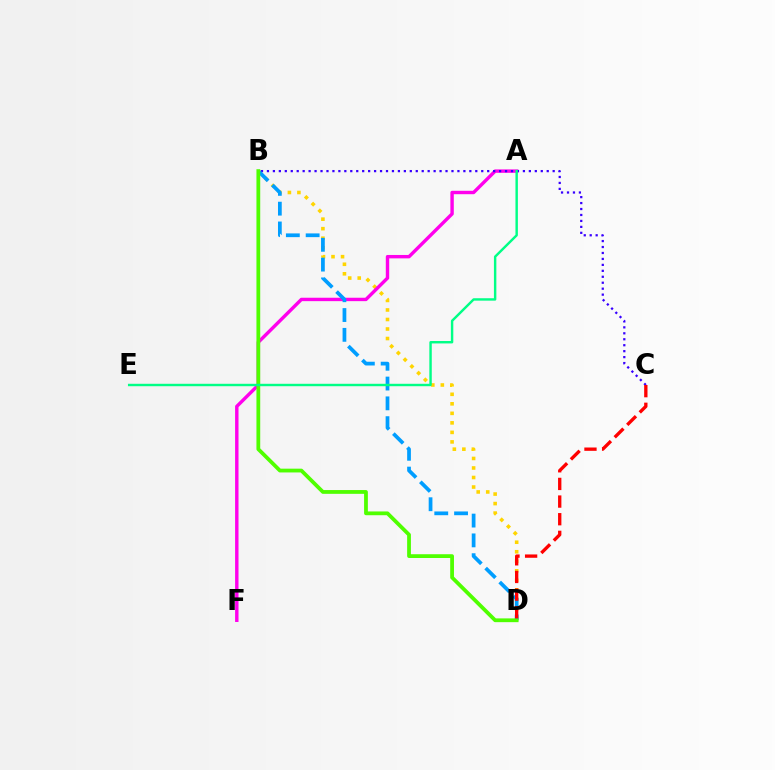{('B', 'D'): [{'color': '#ffd500', 'line_style': 'dotted', 'thickness': 2.59}, {'color': '#009eff', 'line_style': 'dashed', 'thickness': 2.69}, {'color': '#4fff00', 'line_style': 'solid', 'thickness': 2.72}], ('A', 'F'): [{'color': '#ff00ed', 'line_style': 'solid', 'thickness': 2.45}], ('B', 'C'): [{'color': '#3700ff', 'line_style': 'dotted', 'thickness': 1.62}], ('A', 'E'): [{'color': '#00ff86', 'line_style': 'solid', 'thickness': 1.75}], ('C', 'D'): [{'color': '#ff0000', 'line_style': 'dashed', 'thickness': 2.4}]}